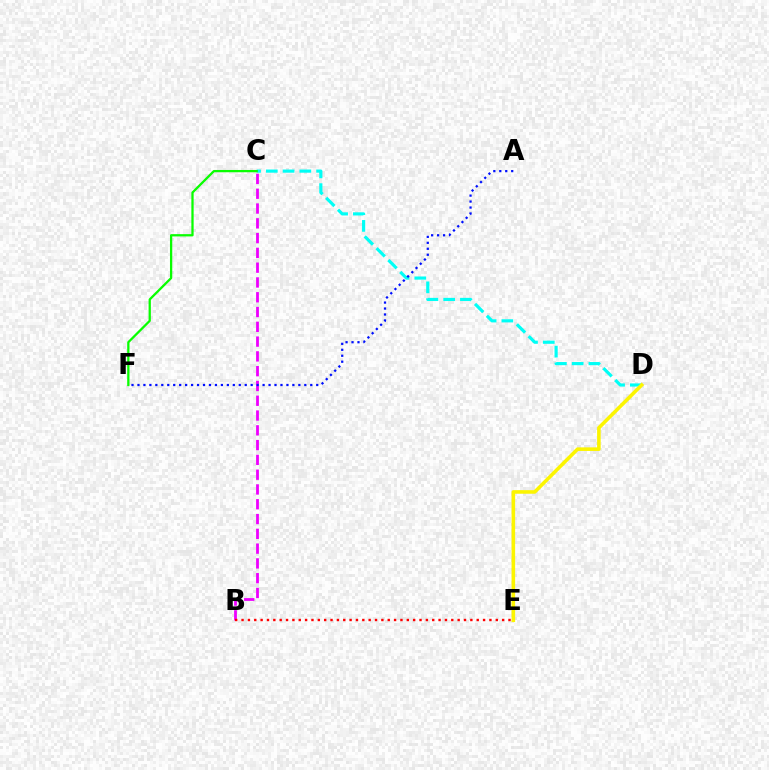{('C', 'D'): [{'color': '#00fff6', 'line_style': 'dashed', 'thickness': 2.28}], ('D', 'E'): [{'color': '#fcf500', 'line_style': 'solid', 'thickness': 2.58}], ('B', 'C'): [{'color': '#ee00ff', 'line_style': 'dashed', 'thickness': 2.01}], ('C', 'F'): [{'color': '#08ff00', 'line_style': 'solid', 'thickness': 1.64}], ('B', 'E'): [{'color': '#ff0000', 'line_style': 'dotted', 'thickness': 1.73}], ('A', 'F'): [{'color': '#0010ff', 'line_style': 'dotted', 'thickness': 1.62}]}